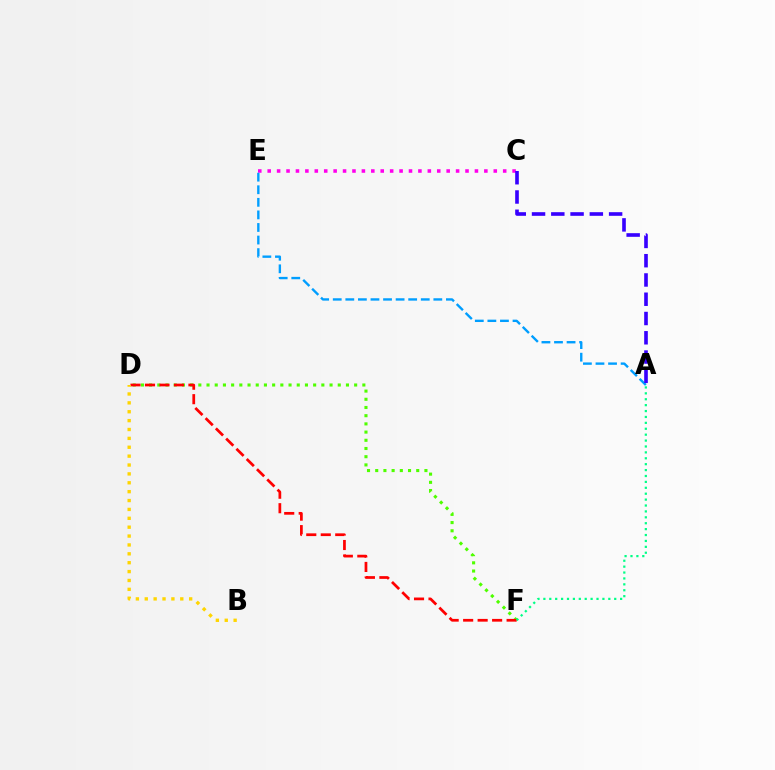{('D', 'F'): [{'color': '#4fff00', 'line_style': 'dotted', 'thickness': 2.23}, {'color': '#ff0000', 'line_style': 'dashed', 'thickness': 1.97}], ('A', 'F'): [{'color': '#00ff86', 'line_style': 'dotted', 'thickness': 1.6}], ('B', 'D'): [{'color': '#ffd500', 'line_style': 'dotted', 'thickness': 2.41}], ('C', 'E'): [{'color': '#ff00ed', 'line_style': 'dotted', 'thickness': 2.56}], ('A', 'E'): [{'color': '#009eff', 'line_style': 'dashed', 'thickness': 1.71}], ('A', 'C'): [{'color': '#3700ff', 'line_style': 'dashed', 'thickness': 2.62}]}